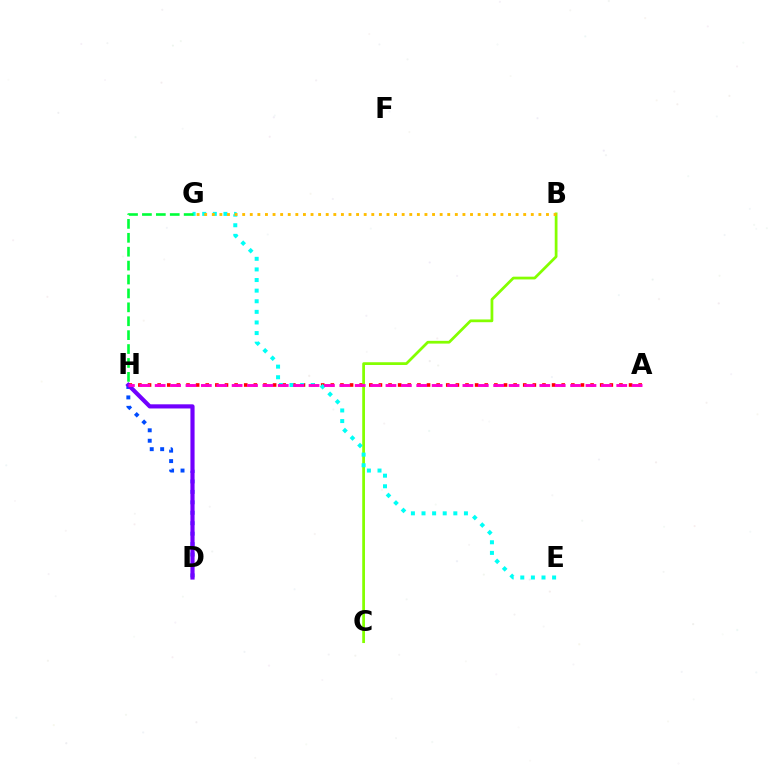{('A', 'H'): [{'color': '#ff0000', 'line_style': 'dotted', 'thickness': 2.61}, {'color': '#ff00cf', 'line_style': 'dashed', 'thickness': 2.09}], ('B', 'C'): [{'color': '#84ff00', 'line_style': 'solid', 'thickness': 1.98}], ('E', 'G'): [{'color': '#00fff6', 'line_style': 'dotted', 'thickness': 2.88}], ('D', 'H'): [{'color': '#004bff', 'line_style': 'dotted', 'thickness': 2.84}, {'color': '#7200ff', 'line_style': 'solid', 'thickness': 2.99}], ('B', 'G'): [{'color': '#ffbd00', 'line_style': 'dotted', 'thickness': 2.06}], ('G', 'H'): [{'color': '#00ff39', 'line_style': 'dashed', 'thickness': 1.89}]}